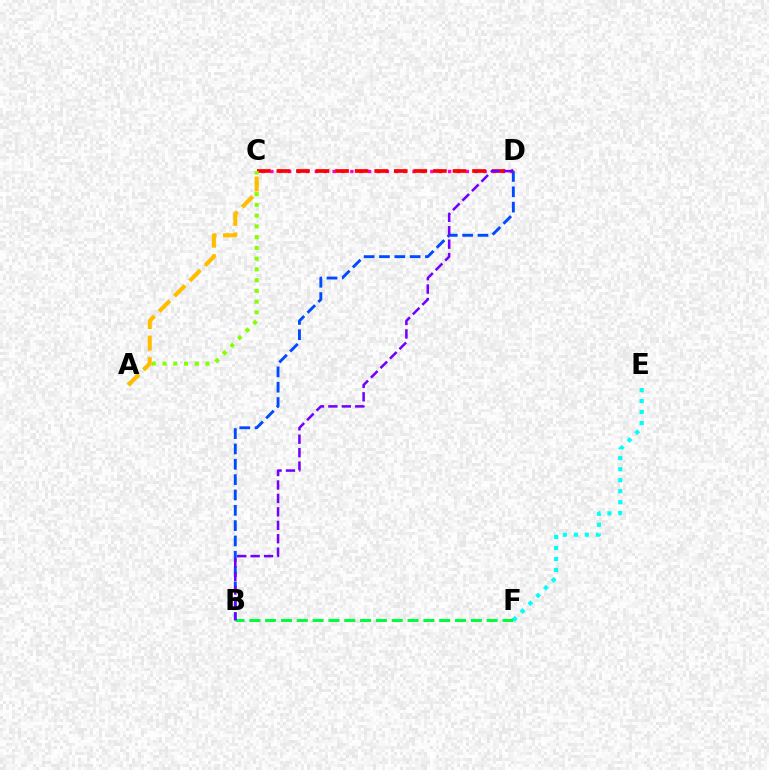{('E', 'F'): [{'color': '#00fff6', 'line_style': 'dotted', 'thickness': 2.99}], ('C', 'D'): [{'color': '#ff00cf', 'line_style': 'dotted', 'thickness': 2.41}, {'color': '#ff0000', 'line_style': 'dashed', 'thickness': 2.66}], ('B', 'F'): [{'color': '#00ff39', 'line_style': 'dashed', 'thickness': 2.15}], ('B', 'D'): [{'color': '#004bff', 'line_style': 'dashed', 'thickness': 2.08}, {'color': '#7200ff', 'line_style': 'dashed', 'thickness': 1.83}], ('A', 'C'): [{'color': '#84ff00', 'line_style': 'dotted', 'thickness': 2.92}, {'color': '#ffbd00', 'line_style': 'dashed', 'thickness': 2.93}]}